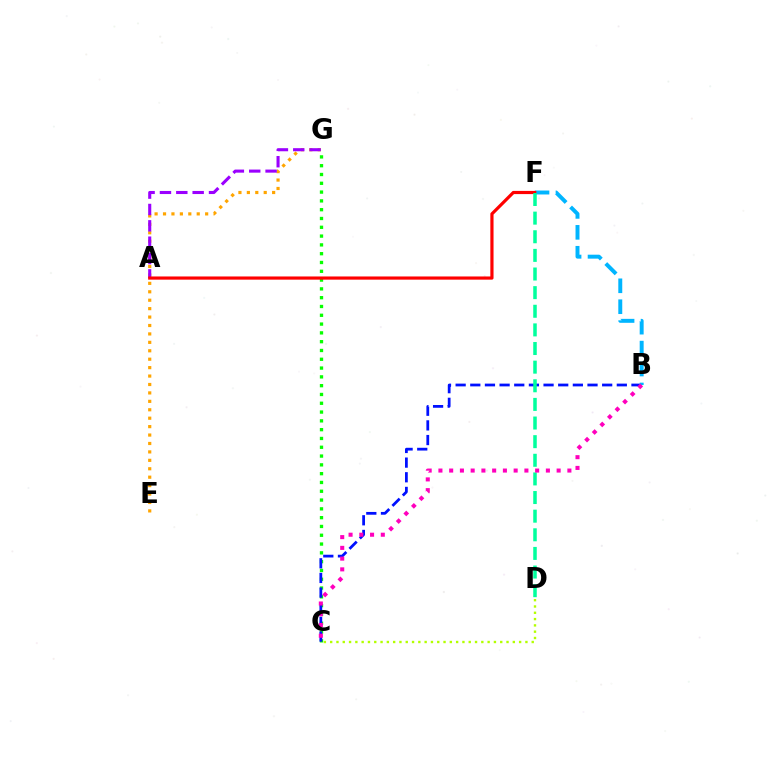{('E', 'G'): [{'color': '#ffa500', 'line_style': 'dotted', 'thickness': 2.29}], ('C', 'G'): [{'color': '#08ff00', 'line_style': 'dotted', 'thickness': 2.39}], ('B', 'C'): [{'color': '#0010ff', 'line_style': 'dashed', 'thickness': 1.99}, {'color': '#ff00bd', 'line_style': 'dotted', 'thickness': 2.92}], ('B', 'F'): [{'color': '#00b5ff', 'line_style': 'dashed', 'thickness': 2.84}], ('A', 'G'): [{'color': '#9b00ff', 'line_style': 'dashed', 'thickness': 2.22}], ('A', 'F'): [{'color': '#ff0000', 'line_style': 'solid', 'thickness': 2.29}], ('D', 'F'): [{'color': '#00ff9d', 'line_style': 'dashed', 'thickness': 2.53}], ('C', 'D'): [{'color': '#b3ff00', 'line_style': 'dotted', 'thickness': 1.71}]}